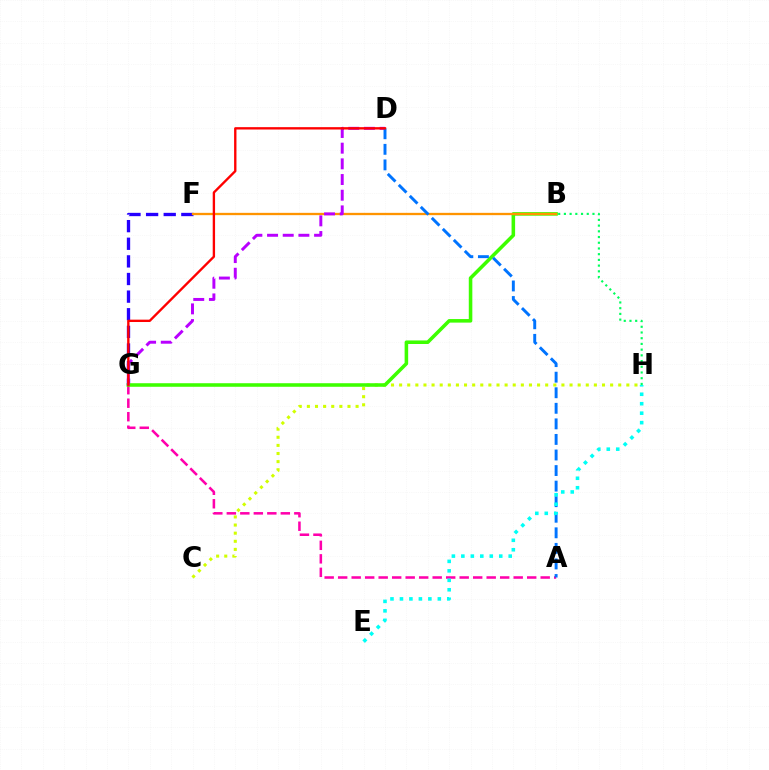{('C', 'H'): [{'color': '#d1ff00', 'line_style': 'dotted', 'thickness': 2.2}], ('A', 'G'): [{'color': '#ff00ac', 'line_style': 'dashed', 'thickness': 1.83}], ('F', 'G'): [{'color': '#2500ff', 'line_style': 'dashed', 'thickness': 2.39}], ('B', 'G'): [{'color': '#3dff00', 'line_style': 'solid', 'thickness': 2.56}], ('B', 'F'): [{'color': '#ff9400', 'line_style': 'solid', 'thickness': 1.67}], ('B', 'H'): [{'color': '#00ff5c', 'line_style': 'dotted', 'thickness': 1.55}], ('D', 'G'): [{'color': '#b900ff', 'line_style': 'dashed', 'thickness': 2.13}, {'color': '#ff0000', 'line_style': 'solid', 'thickness': 1.7}], ('A', 'D'): [{'color': '#0074ff', 'line_style': 'dashed', 'thickness': 2.11}], ('E', 'H'): [{'color': '#00fff6', 'line_style': 'dotted', 'thickness': 2.57}]}